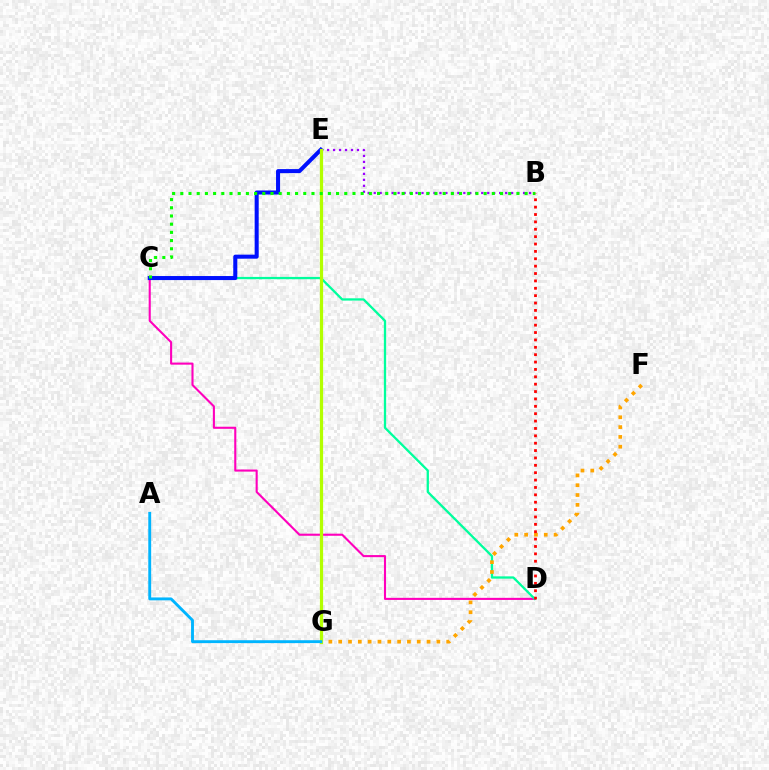{('C', 'D'): [{'color': '#ff00bd', 'line_style': 'solid', 'thickness': 1.51}, {'color': '#00ff9d', 'line_style': 'solid', 'thickness': 1.65}], ('B', 'E'): [{'color': '#9b00ff', 'line_style': 'dotted', 'thickness': 1.62}], ('C', 'E'): [{'color': '#0010ff', 'line_style': 'solid', 'thickness': 2.91}], ('F', 'G'): [{'color': '#ffa500', 'line_style': 'dotted', 'thickness': 2.67}], ('E', 'G'): [{'color': '#b3ff00', 'line_style': 'solid', 'thickness': 2.32}], ('B', 'C'): [{'color': '#08ff00', 'line_style': 'dotted', 'thickness': 2.23}], ('A', 'G'): [{'color': '#00b5ff', 'line_style': 'solid', 'thickness': 2.08}], ('B', 'D'): [{'color': '#ff0000', 'line_style': 'dotted', 'thickness': 2.0}]}